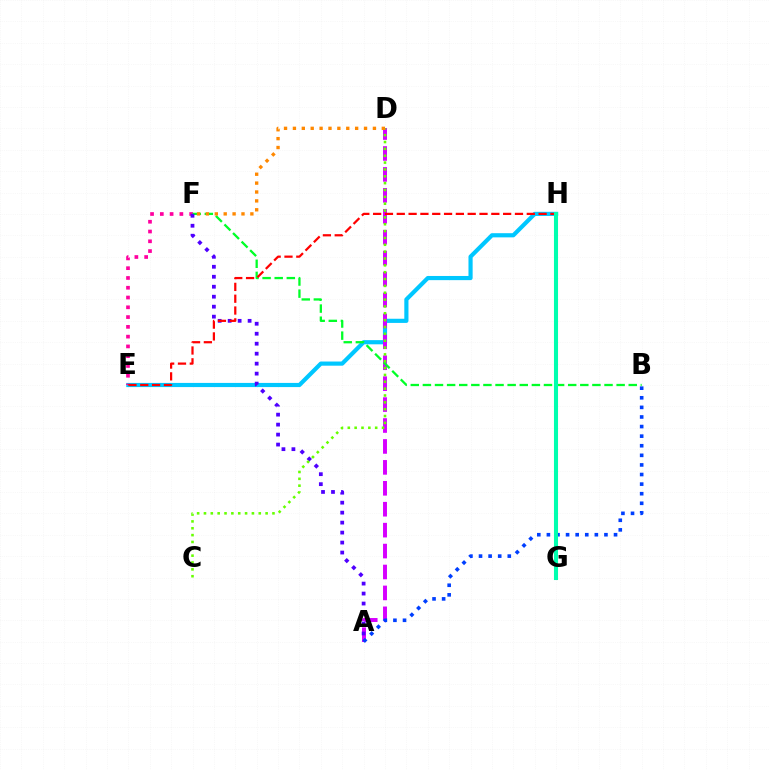{('E', 'H'): [{'color': '#00c7ff', 'line_style': 'solid', 'thickness': 3.0}, {'color': '#ff0000', 'line_style': 'dashed', 'thickness': 1.61}], ('A', 'D'): [{'color': '#d600ff', 'line_style': 'dashed', 'thickness': 2.84}], ('E', 'F'): [{'color': '#ff00a0', 'line_style': 'dotted', 'thickness': 2.66}], ('G', 'H'): [{'color': '#eeff00', 'line_style': 'dashed', 'thickness': 2.16}, {'color': '#00ffaf', 'line_style': 'solid', 'thickness': 2.93}], ('A', 'B'): [{'color': '#003fff', 'line_style': 'dotted', 'thickness': 2.61}], ('B', 'F'): [{'color': '#00ff27', 'line_style': 'dashed', 'thickness': 1.65}], ('A', 'F'): [{'color': '#4f00ff', 'line_style': 'dotted', 'thickness': 2.71}], ('C', 'D'): [{'color': '#66ff00', 'line_style': 'dotted', 'thickness': 1.86}], ('D', 'F'): [{'color': '#ff8800', 'line_style': 'dotted', 'thickness': 2.42}]}